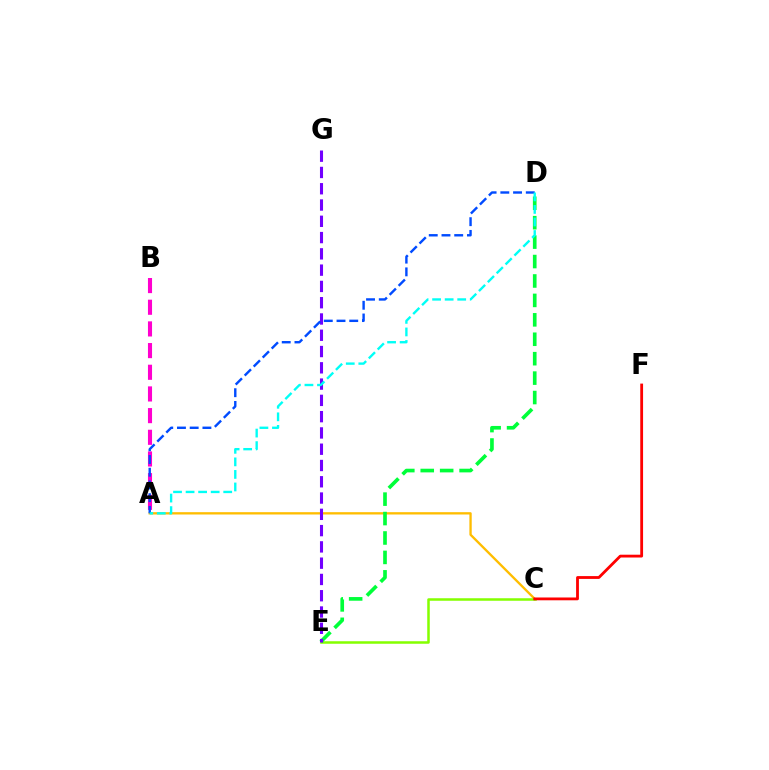{('A', 'C'): [{'color': '#ffbd00', 'line_style': 'solid', 'thickness': 1.67}], ('C', 'E'): [{'color': '#84ff00', 'line_style': 'solid', 'thickness': 1.81}], ('D', 'E'): [{'color': '#00ff39', 'line_style': 'dashed', 'thickness': 2.64}], ('A', 'B'): [{'color': '#ff00cf', 'line_style': 'dashed', 'thickness': 2.94}], ('E', 'G'): [{'color': '#7200ff', 'line_style': 'dashed', 'thickness': 2.21}], ('C', 'F'): [{'color': '#ff0000', 'line_style': 'solid', 'thickness': 2.02}], ('A', 'D'): [{'color': '#004bff', 'line_style': 'dashed', 'thickness': 1.73}, {'color': '#00fff6', 'line_style': 'dashed', 'thickness': 1.7}]}